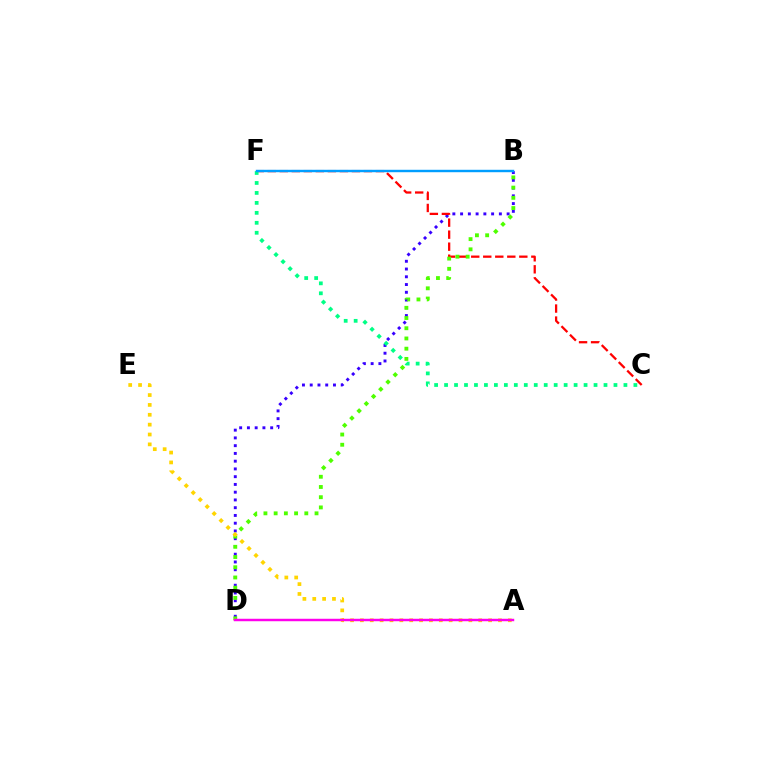{('B', 'D'): [{'color': '#3700ff', 'line_style': 'dotted', 'thickness': 2.11}, {'color': '#4fff00', 'line_style': 'dotted', 'thickness': 2.78}], ('C', 'F'): [{'color': '#ff0000', 'line_style': 'dashed', 'thickness': 1.63}, {'color': '#00ff86', 'line_style': 'dotted', 'thickness': 2.71}], ('A', 'E'): [{'color': '#ffd500', 'line_style': 'dotted', 'thickness': 2.68}], ('B', 'F'): [{'color': '#009eff', 'line_style': 'solid', 'thickness': 1.74}], ('A', 'D'): [{'color': '#ff00ed', 'line_style': 'solid', 'thickness': 1.77}]}